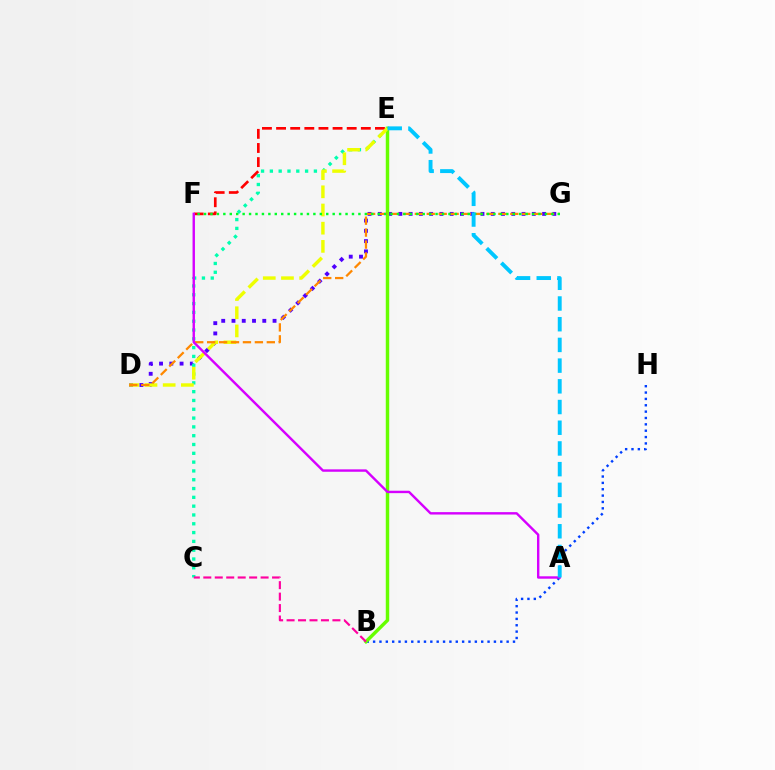{('D', 'G'): [{'color': '#4f00ff', 'line_style': 'dotted', 'thickness': 2.79}, {'color': '#ff8800', 'line_style': 'dashed', 'thickness': 1.62}], ('B', 'H'): [{'color': '#003fff', 'line_style': 'dotted', 'thickness': 1.73}], ('C', 'E'): [{'color': '#00ffaf', 'line_style': 'dotted', 'thickness': 2.39}], ('E', 'F'): [{'color': '#ff0000', 'line_style': 'dashed', 'thickness': 1.92}], ('B', 'E'): [{'color': '#66ff00', 'line_style': 'solid', 'thickness': 2.48}], ('D', 'E'): [{'color': '#eeff00', 'line_style': 'dashed', 'thickness': 2.47}], ('B', 'C'): [{'color': '#ff00a0', 'line_style': 'dashed', 'thickness': 1.56}], ('A', 'F'): [{'color': '#d600ff', 'line_style': 'solid', 'thickness': 1.74}], ('F', 'G'): [{'color': '#00ff27', 'line_style': 'dotted', 'thickness': 1.75}], ('A', 'E'): [{'color': '#00c7ff', 'line_style': 'dashed', 'thickness': 2.81}]}